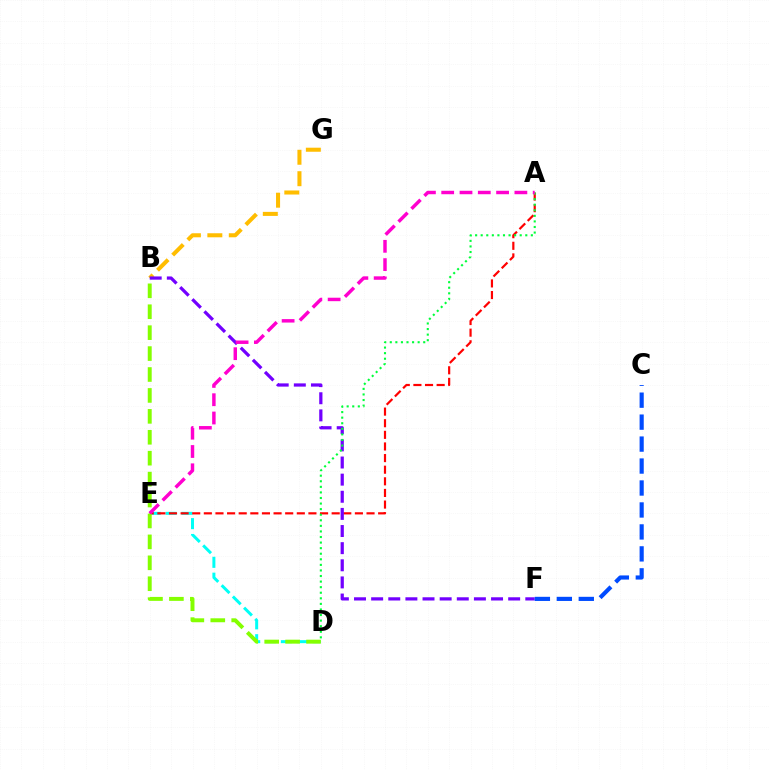{('B', 'G'): [{'color': '#ffbd00', 'line_style': 'dashed', 'thickness': 2.91}], ('D', 'E'): [{'color': '#00fff6', 'line_style': 'dashed', 'thickness': 2.15}], ('A', 'E'): [{'color': '#ff0000', 'line_style': 'dashed', 'thickness': 1.58}, {'color': '#ff00cf', 'line_style': 'dashed', 'thickness': 2.49}], ('B', 'F'): [{'color': '#7200ff', 'line_style': 'dashed', 'thickness': 2.33}], ('A', 'D'): [{'color': '#00ff39', 'line_style': 'dotted', 'thickness': 1.51}], ('B', 'D'): [{'color': '#84ff00', 'line_style': 'dashed', 'thickness': 2.84}], ('C', 'F'): [{'color': '#004bff', 'line_style': 'dashed', 'thickness': 2.98}]}